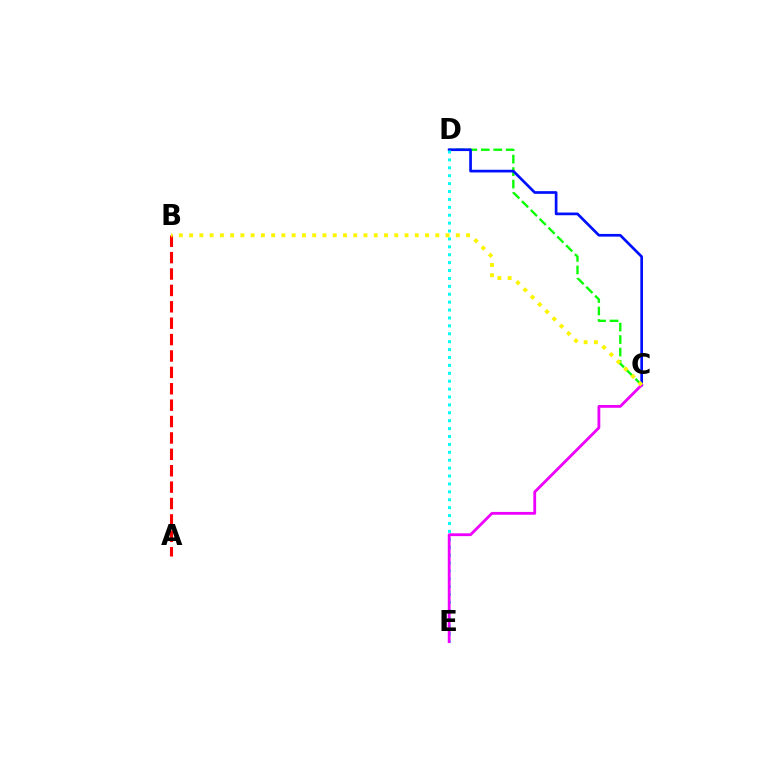{('A', 'B'): [{'color': '#ff0000', 'line_style': 'dashed', 'thickness': 2.23}], ('C', 'D'): [{'color': '#08ff00', 'line_style': 'dashed', 'thickness': 1.7}, {'color': '#0010ff', 'line_style': 'solid', 'thickness': 1.94}], ('D', 'E'): [{'color': '#00fff6', 'line_style': 'dotted', 'thickness': 2.15}], ('C', 'E'): [{'color': '#ee00ff', 'line_style': 'solid', 'thickness': 2.02}], ('B', 'C'): [{'color': '#fcf500', 'line_style': 'dotted', 'thickness': 2.79}]}